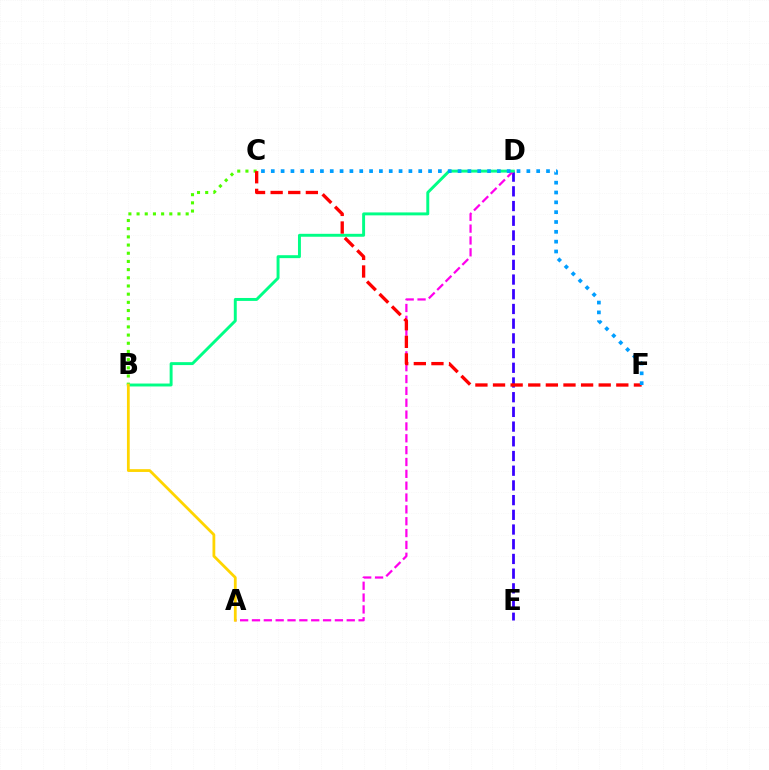{('B', 'C'): [{'color': '#4fff00', 'line_style': 'dotted', 'thickness': 2.22}], ('D', 'E'): [{'color': '#3700ff', 'line_style': 'dashed', 'thickness': 2.0}], ('A', 'D'): [{'color': '#ff00ed', 'line_style': 'dashed', 'thickness': 1.61}], ('B', 'D'): [{'color': '#00ff86', 'line_style': 'solid', 'thickness': 2.11}], ('C', 'F'): [{'color': '#ff0000', 'line_style': 'dashed', 'thickness': 2.39}, {'color': '#009eff', 'line_style': 'dotted', 'thickness': 2.67}], ('A', 'B'): [{'color': '#ffd500', 'line_style': 'solid', 'thickness': 2.01}]}